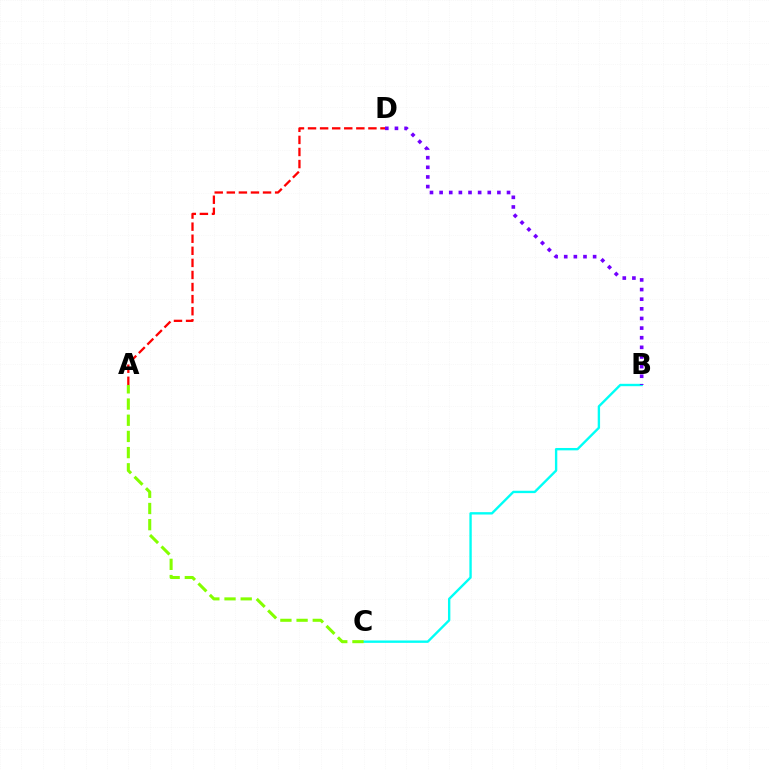{('A', 'D'): [{'color': '#ff0000', 'line_style': 'dashed', 'thickness': 1.64}], ('B', 'C'): [{'color': '#00fff6', 'line_style': 'solid', 'thickness': 1.71}], ('B', 'D'): [{'color': '#7200ff', 'line_style': 'dotted', 'thickness': 2.62}], ('A', 'C'): [{'color': '#84ff00', 'line_style': 'dashed', 'thickness': 2.2}]}